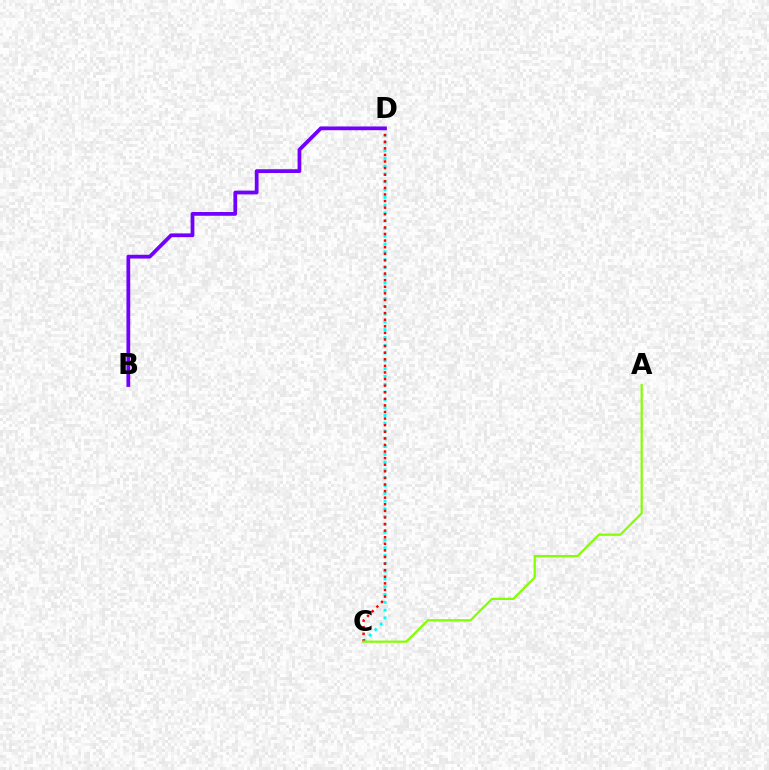{('C', 'D'): [{'color': '#00fff6', 'line_style': 'dotted', 'thickness': 2.12}, {'color': '#ff0000', 'line_style': 'dotted', 'thickness': 1.79}], ('A', 'C'): [{'color': '#84ff00', 'line_style': 'solid', 'thickness': 1.6}], ('B', 'D'): [{'color': '#7200ff', 'line_style': 'solid', 'thickness': 2.71}]}